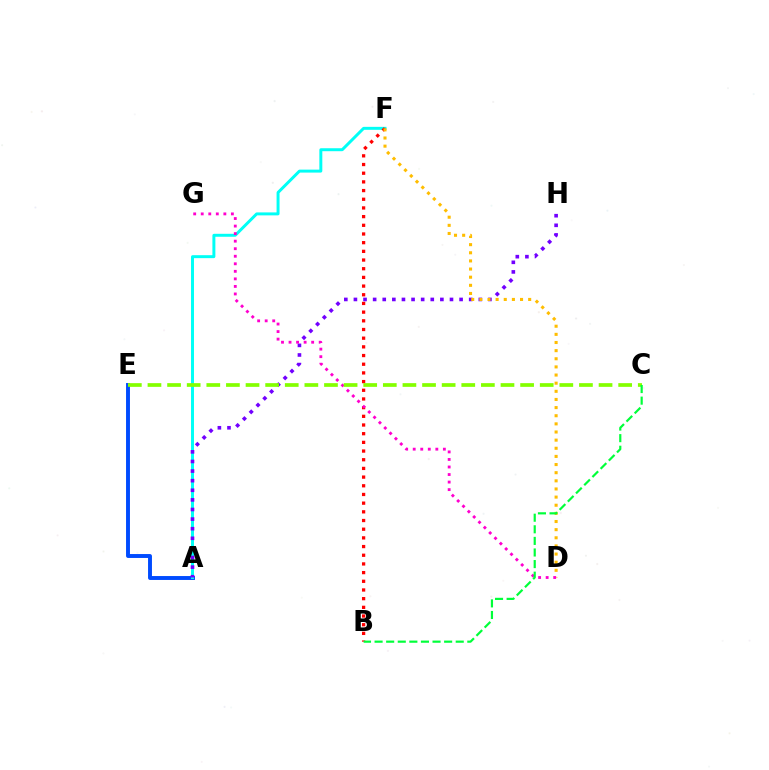{('A', 'E'): [{'color': '#004bff', 'line_style': 'solid', 'thickness': 2.82}], ('A', 'F'): [{'color': '#00fff6', 'line_style': 'solid', 'thickness': 2.13}], ('B', 'F'): [{'color': '#ff0000', 'line_style': 'dotted', 'thickness': 2.36}], ('A', 'H'): [{'color': '#7200ff', 'line_style': 'dotted', 'thickness': 2.61}], ('D', 'F'): [{'color': '#ffbd00', 'line_style': 'dotted', 'thickness': 2.21}], ('D', 'G'): [{'color': '#ff00cf', 'line_style': 'dotted', 'thickness': 2.05}], ('C', 'E'): [{'color': '#84ff00', 'line_style': 'dashed', 'thickness': 2.66}], ('B', 'C'): [{'color': '#00ff39', 'line_style': 'dashed', 'thickness': 1.57}]}